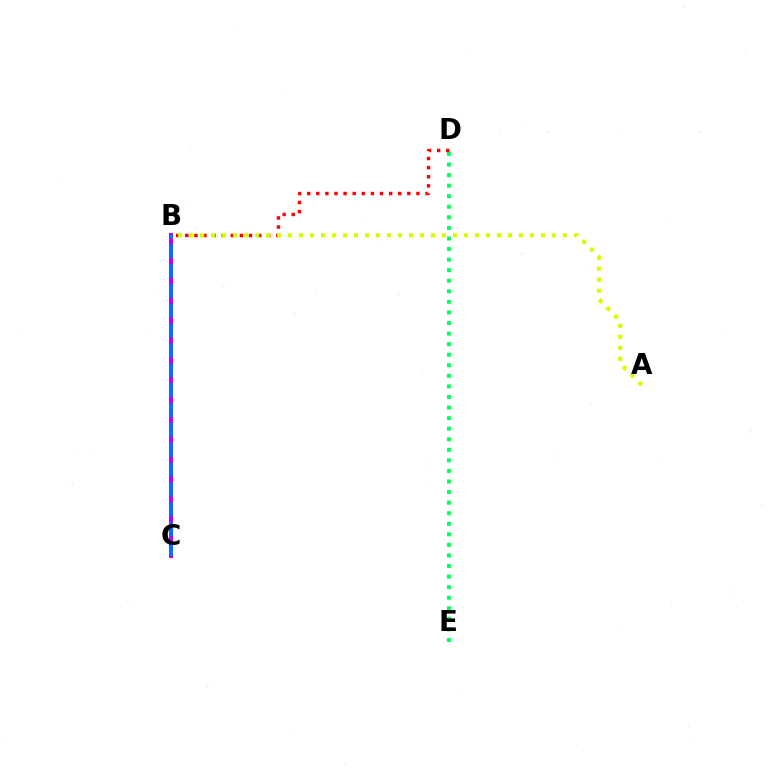{('B', 'C'): [{'color': '#b900ff', 'line_style': 'solid', 'thickness': 2.92}, {'color': '#0074ff', 'line_style': 'dashed', 'thickness': 2.7}], ('D', 'E'): [{'color': '#00ff5c', 'line_style': 'dotted', 'thickness': 2.87}], ('B', 'D'): [{'color': '#ff0000', 'line_style': 'dotted', 'thickness': 2.47}], ('A', 'B'): [{'color': '#d1ff00', 'line_style': 'dotted', 'thickness': 2.99}]}